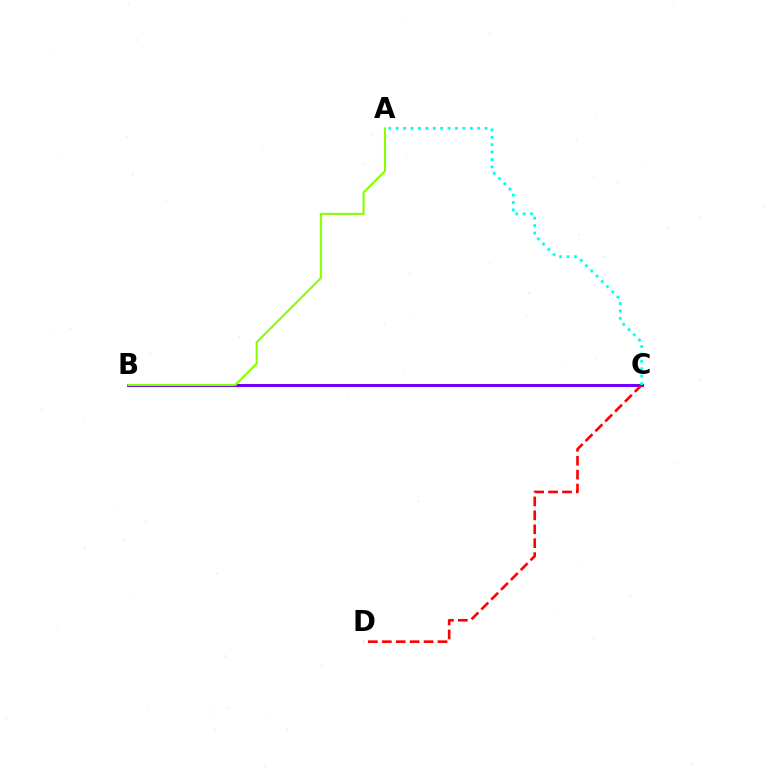{('B', 'C'): [{'color': '#7200ff', 'line_style': 'solid', 'thickness': 2.16}], ('C', 'D'): [{'color': '#ff0000', 'line_style': 'dashed', 'thickness': 1.89}], ('A', 'C'): [{'color': '#00fff6', 'line_style': 'dotted', 'thickness': 2.01}], ('A', 'B'): [{'color': '#84ff00', 'line_style': 'solid', 'thickness': 1.5}]}